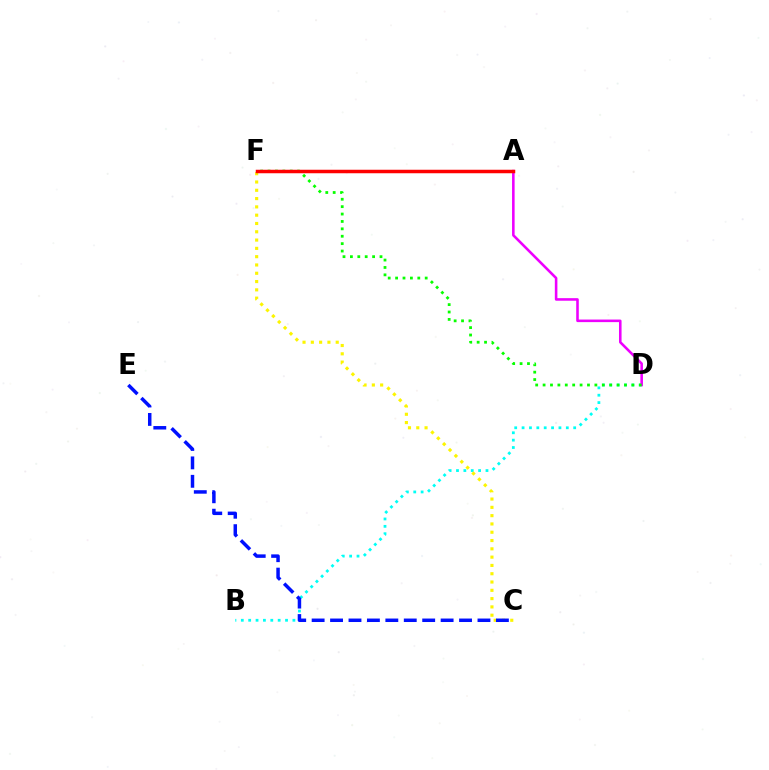{('B', 'D'): [{'color': '#00fff6', 'line_style': 'dotted', 'thickness': 2.0}], ('C', 'F'): [{'color': '#fcf500', 'line_style': 'dotted', 'thickness': 2.25}], ('A', 'D'): [{'color': '#ee00ff', 'line_style': 'solid', 'thickness': 1.85}], ('D', 'F'): [{'color': '#08ff00', 'line_style': 'dotted', 'thickness': 2.01}], ('A', 'F'): [{'color': '#ff0000', 'line_style': 'solid', 'thickness': 2.52}], ('C', 'E'): [{'color': '#0010ff', 'line_style': 'dashed', 'thickness': 2.5}]}